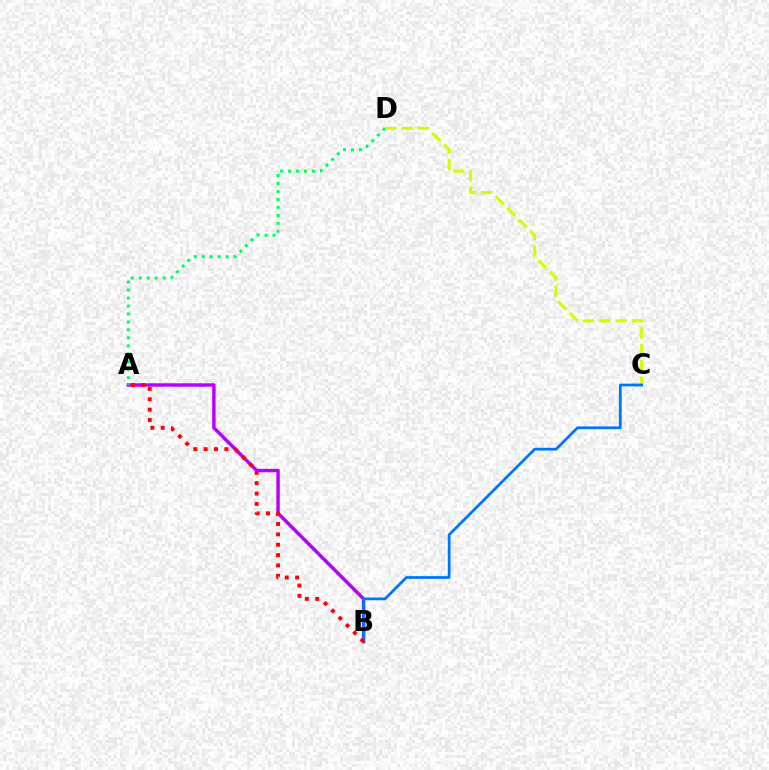{('C', 'D'): [{'color': '#d1ff00', 'line_style': 'dashed', 'thickness': 2.22}], ('A', 'B'): [{'color': '#b900ff', 'line_style': 'solid', 'thickness': 2.47}, {'color': '#ff0000', 'line_style': 'dotted', 'thickness': 2.82}], ('A', 'D'): [{'color': '#00ff5c', 'line_style': 'dotted', 'thickness': 2.17}], ('B', 'C'): [{'color': '#0074ff', 'line_style': 'solid', 'thickness': 1.97}]}